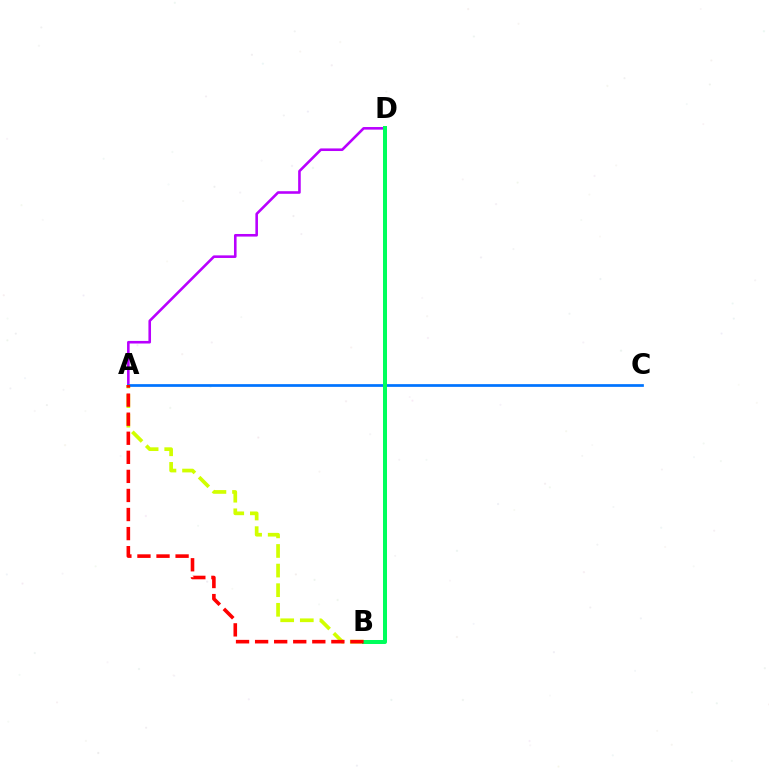{('A', 'D'): [{'color': '#b900ff', 'line_style': 'solid', 'thickness': 1.87}], ('A', 'B'): [{'color': '#d1ff00', 'line_style': 'dashed', 'thickness': 2.66}, {'color': '#ff0000', 'line_style': 'dashed', 'thickness': 2.59}], ('A', 'C'): [{'color': '#0074ff', 'line_style': 'solid', 'thickness': 1.96}], ('B', 'D'): [{'color': '#00ff5c', 'line_style': 'solid', 'thickness': 2.89}]}